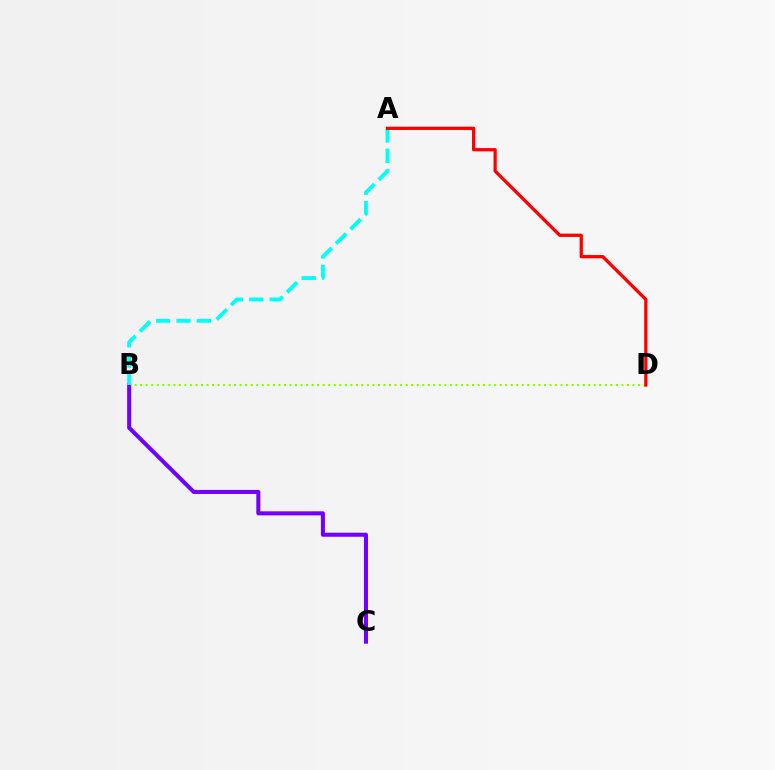{('B', 'D'): [{'color': '#84ff00', 'line_style': 'dotted', 'thickness': 1.5}], ('B', 'C'): [{'color': '#7200ff', 'line_style': 'solid', 'thickness': 2.91}], ('A', 'B'): [{'color': '#00fff6', 'line_style': 'dashed', 'thickness': 2.77}], ('A', 'D'): [{'color': '#ff0000', 'line_style': 'solid', 'thickness': 2.35}]}